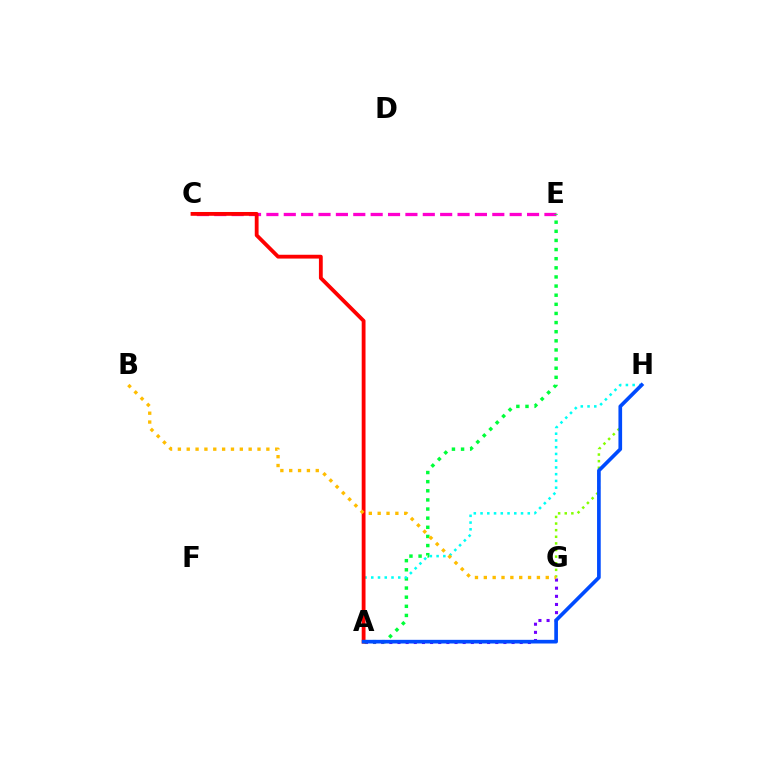{('C', 'E'): [{'color': '#ff00cf', 'line_style': 'dashed', 'thickness': 2.36}], ('A', 'G'): [{'color': '#7200ff', 'line_style': 'dotted', 'thickness': 2.21}], ('G', 'H'): [{'color': '#84ff00', 'line_style': 'dotted', 'thickness': 1.8}], ('A', 'E'): [{'color': '#00ff39', 'line_style': 'dotted', 'thickness': 2.48}], ('A', 'H'): [{'color': '#00fff6', 'line_style': 'dotted', 'thickness': 1.83}, {'color': '#004bff', 'line_style': 'solid', 'thickness': 2.64}], ('A', 'C'): [{'color': '#ff0000', 'line_style': 'solid', 'thickness': 2.75}], ('B', 'G'): [{'color': '#ffbd00', 'line_style': 'dotted', 'thickness': 2.4}]}